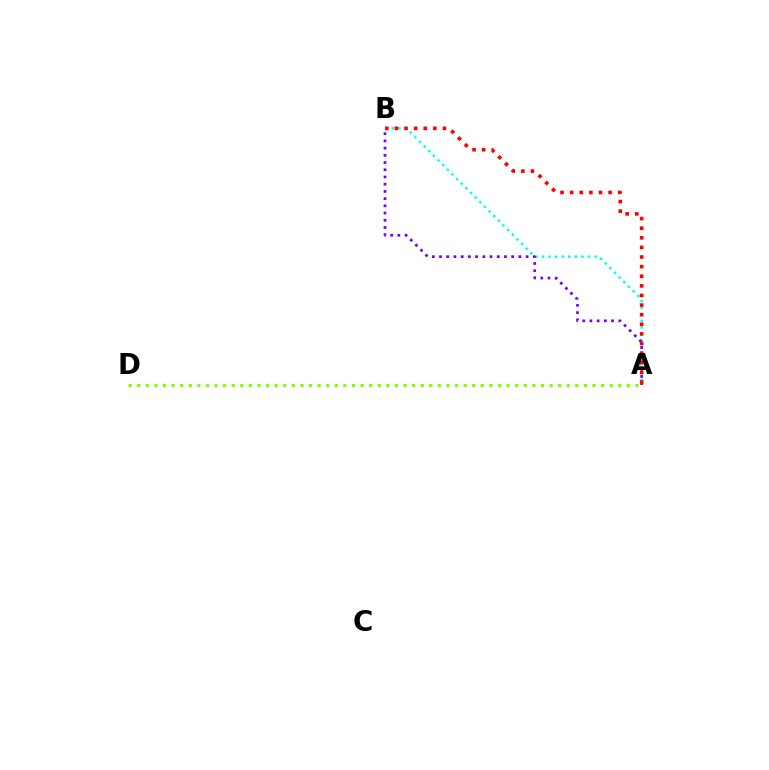{('A', 'B'): [{'color': '#00fff6', 'line_style': 'dotted', 'thickness': 1.78}, {'color': '#7200ff', 'line_style': 'dotted', 'thickness': 1.96}, {'color': '#ff0000', 'line_style': 'dotted', 'thickness': 2.61}], ('A', 'D'): [{'color': '#84ff00', 'line_style': 'dotted', 'thickness': 2.33}]}